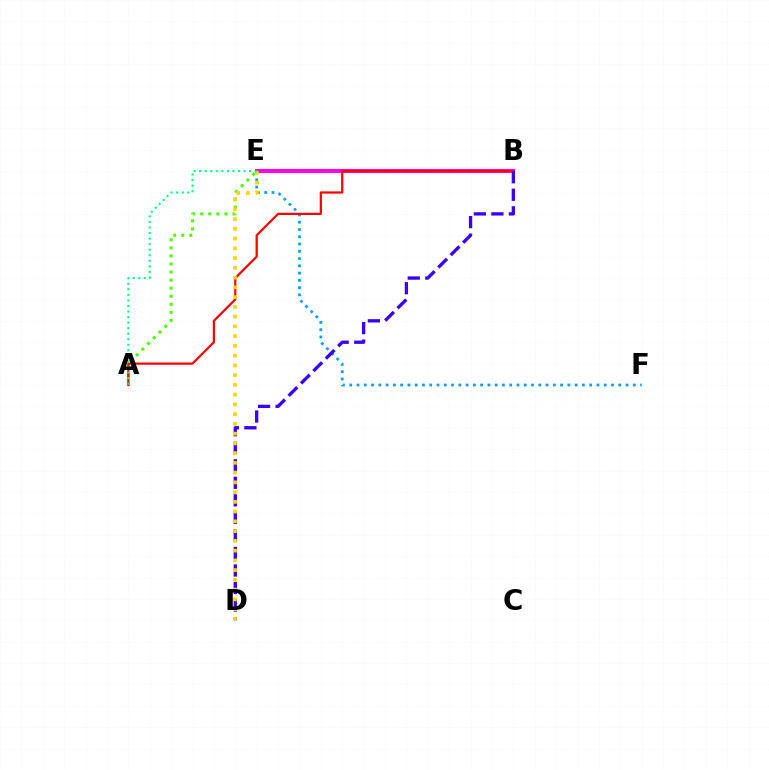{('A', 'E'): [{'color': '#4fff00', 'line_style': 'dotted', 'thickness': 2.19}, {'color': '#00ff86', 'line_style': 'dotted', 'thickness': 1.51}], ('B', 'E'): [{'color': '#ff00ed', 'line_style': 'solid', 'thickness': 2.92}], ('E', 'F'): [{'color': '#009eff', 'line_style': 'dotted', 'thickness': 1.98}], ('A', 'B'): [{'color': '#ff0000', 'line_style': 'solid', 'thickness': 1.6}], ('B', 'D'): [{'color': '#3700ff', 'line_style': 'dashed', 'thickness': 2.38}], ('D', 'E'): [{'color': '#ffd500', 'line_style': 'dotted', 'thickness': 2.65}]}